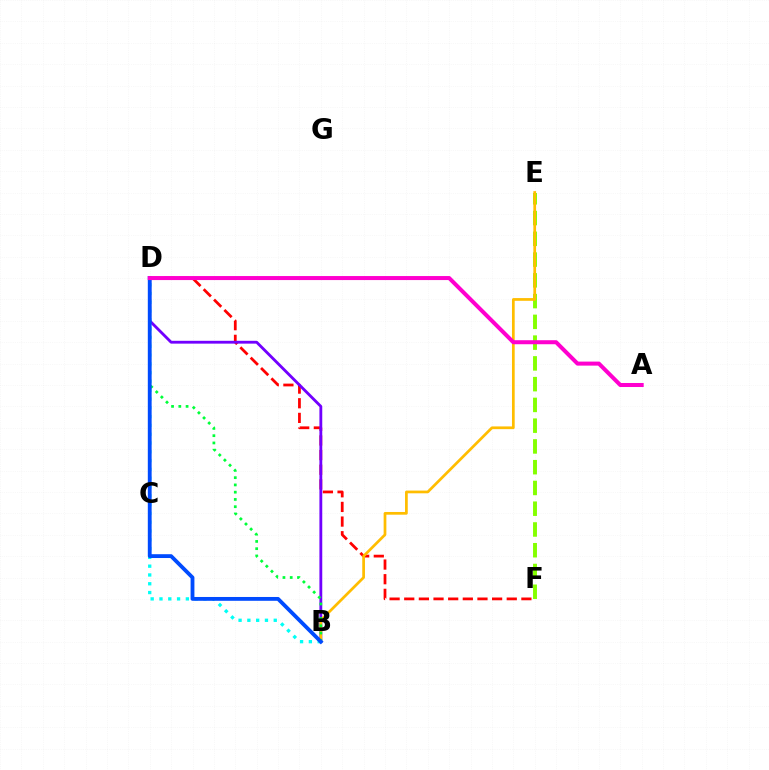{('E', 'F'): [{'color': '#84ff00', 'line_style': 'dashed', 'thickness': 2.82}], ('B', 'D'): [{'color': '#00fff6', 'line_style': 'dotted', 'thickness': 2.39}, {'color': '#7200ff', 'line_style': 'solid', 'thickness': 2.04}, {'color': '#00ff39', 'line_style': 'dotted', 'thickness': 1.97}, {'color': '#004bff', 'line_style': 'solid', 'thickness': 2.76}], ('D', 'F'): [{'color': '#ff0000', 'line_style': 'dashed', 'thickness': 1.99}], ('B', 'E'): [{'color': '#ffbd00', 'line_style': 'solid', 'thickness': 1.96}], ('A', 'D'): [{'color': '#ff00cf', 'line_style': 'solid', 'thickness': 2.9}]}